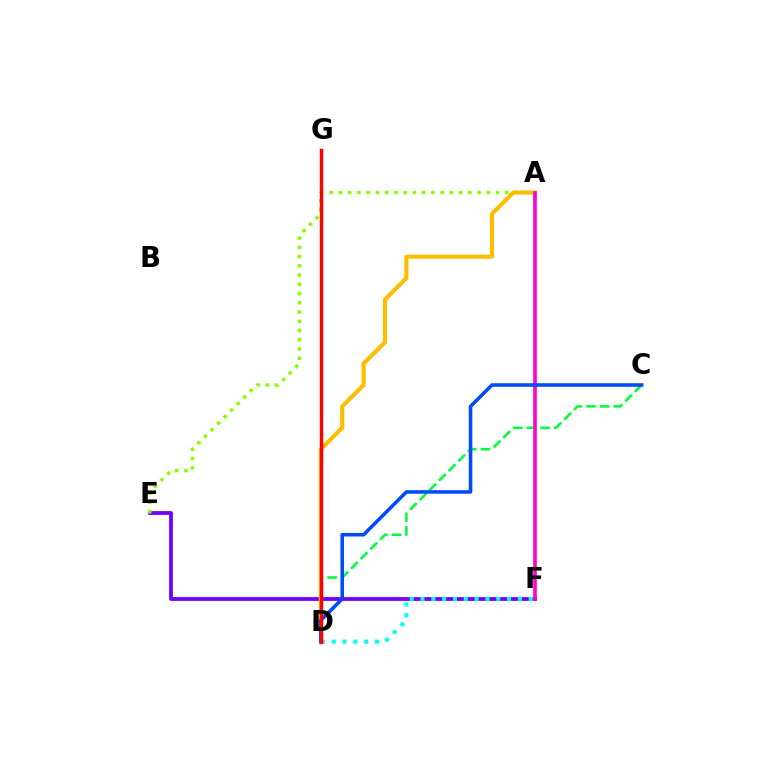{('E', 'F'): [{'color': '#7200ff', 'line_style': 'solid', 'thickness': 2.72}], ('A', 'E'): [{'color': '#84ff00', 'line_style': 'dotted', 'thickness': 2.51}], ('C', 'D'): [{'color': '#00ff39', 'line_style': 'dashed', 'thickness': 1.86}, {'color': '#004bff', 'line_style': 'solid', 'thickness': 2.57}], ('A', 'D'): [{'color': '#ffbd00', 'line_style': 'solid', 'thickness': 2.96}], ('A', 'F'): [{'color': '#ff00cf', 'line_style': 'solid', 'thickness': 2.61}], ('D', 'F'): [{'color': '#00fff6', 'line_style': 'dotted', 'thickness': 2.94}], ('D', 'G'): [{'color': '#ff0000', 'line_style': 'solid', 'thickness': 2.48}]}